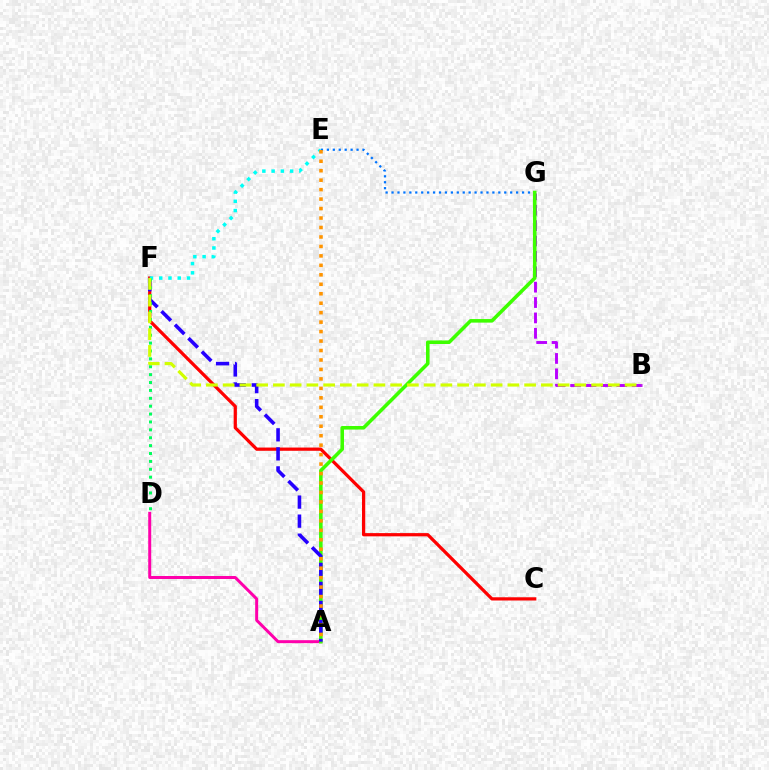{('E', 'G'): [{'color': '#0074ff', 'line_style': 'dotted', 'thickness': 1.61}], ('A', 'D'): [{'color': '#ff00ac', 'line_style': 'solid', 'thickness': 2.15}], ('C', 'F'): [{'color': '#ff0000', 'line_style': 'solid', 'thickness': 2.32}], ('B', 'G'): [{'color': '#b900ff', 'line_style': 'dashed', 'thickness': 2.09}], ('A', 'G'): [{'color': '#3dff00', 'line_style': 'solid', 'thickness': 2.57}], ('A', 'F'): [{'color': '#2500ff', 'line_style': 'dashed', 'thickness': 2.59}], ('E', 'F'): [{'color': '#00fff6', 'line_style': 'dotted', 'thickness': 2.51}], ('D', 'F'): [{'color': '#00ff5c', 'line_style': 'dotted', 'thickness': 2.14}], ('B', 'F'): [{'color': '#d1ff00', 'line_style': 'dashed', 'thickness': 2.28}], ('A', 'E'): [{'color': '#ff9400', 'line_style': 'dotted', 'thickness': 2.57}]}